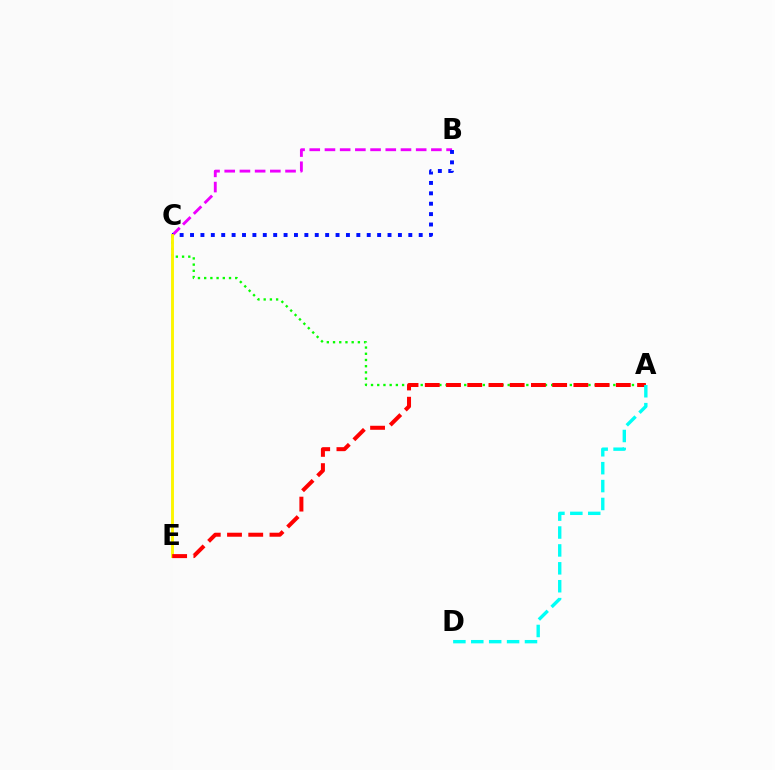{('B', 'C'): [{'color': '#ee00ff', 'line_style': 'dashed', 'thickness': 2.07}, {'color': '#0010ff', 'line_style': 'dotted', 'thickness': 2.82}], ('A', 'C'): [{'color': '#08ff00', 'line_style': 'dotted', 'thickness': 1.69}], ('C', 'E'): [{'color': '#fcf500', 'line_style': 'solid', 'thickness': 2.09}], ('A', 'E'): [{'color': '#ff0000', 'line_style': 'dashed', 'thickness': 2.88}], ('A', 'D'): [{'color': '#00fff6', 'line_style': 'dashed', 'thickness': 2.43}]}